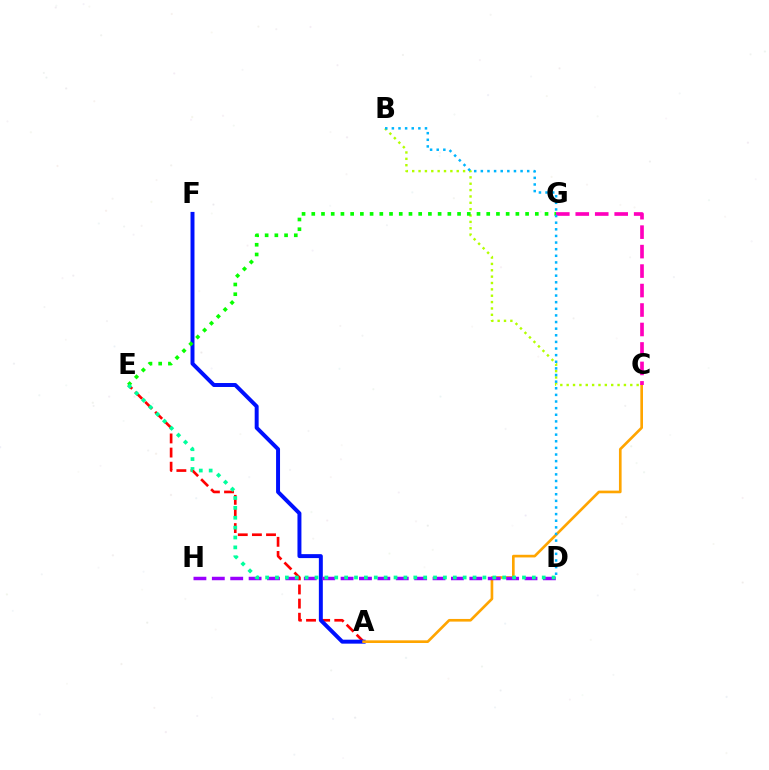{('A', 'E'): [{'color': '#ff0000', 'line_style': 'dashed', 'thickness': 1.92}], ('A', 'F'): [{'color': '#0010ff', 'line_style': 'solid', 'thickness': 2.85}], ('B', 'C'): [{'color': '#b3ff00', 'line_style': 'dotted', 'thickness': 1.73}], ('A', 'C'): [{'color': '#ffa500', 'line_style': 'solid', 'thickness': 1.91}], ('E', 'G'): [{'color': '#08ff00', 'line_style': 'dotted', 'thickness': 2.64}], ('D', 'H'): [{'color': '#9b00ff', 'line_style': 'dashed', 'thickness': 2.5}], ('D', 'E'): [{'color': '#00ff9d', 'line_style': 'dotted', 'thickness': 2.68}], ('C', 'G'): [{'color': '#ff00bd', 'line_style': 'dashed', 'thickness': 2.64}], ('B', 'D'): [{'color': '#00b5ff', 'line_style': 'dotted', 'thickness': 1.8}]}